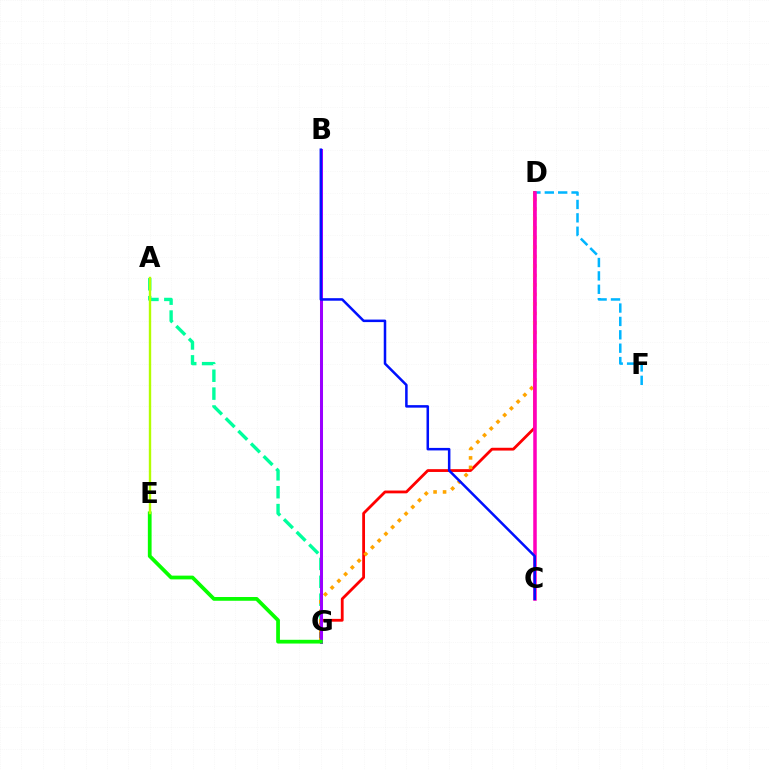{('A', 'G'): [{'color': '#00ff9d', 'line_style': 'dashed', 'thickness': 2.43}], ('D', 'G'): [{'color': '#ff0000', 'line_style': 'solid', 'thickness': 2.02}, {'color': '#ffa500', 'line_style': 'dotted', 'thickness': 2.58}], ('D', 'F'): [{'color': '#00b5ff', 'line_style': 'dashed', 'thickness': 1.82}], ('B', 'G'): [{'color': '#9b00ff', 'line_style': 'solid', 'thickness': 2.18}], ('E', 'G'): [{'color': '#08ff00', 'line_style': 'solid', 'thickness': 2.7}], ('C', 'D'): [{'color': '#ff00bd', 'line_style': 'solid', 'thickness': 2.54}], ('B', 'C'): [{'color': '#0010ff', 'line_style': 'solid', 'thickness': 1.81}], ('A', 'E'): [{'color': '#b3ff00', 'line_style': 'solid', 'thickness': 1.72}]}